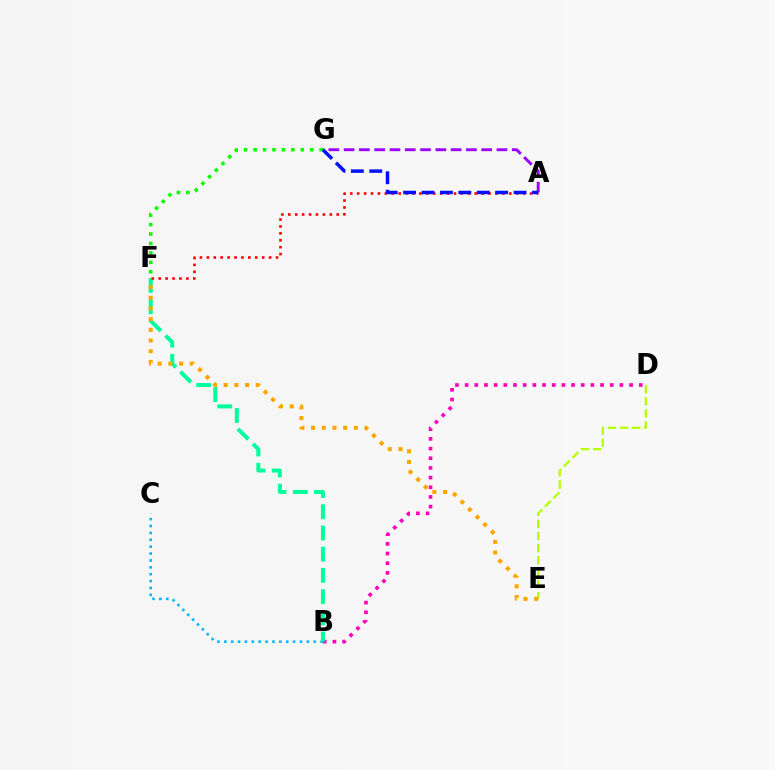{('B', 'D'): [{'color': '#ff00bd', 'line_style': 'dotted', 'thickness': 2.63}], ('B', 'C'): [{'color': '#00b5ff', 'line_style': 'dotted', 'thickness': 1.87}], ('B', 'F'): [{'color': '#00ff9d', 'line_style': 'dashed', 'thickness': 2.88}], ('D', 'E'): [{'color': '#b3ff00', 'line_style': 'dashed', 'thickness': 1.64}], ('A', 'F'): [{'color': '#ff0000', 'line_style': 'dotted', 'thickness': 1.88}], ('E', 'F'): [{'color': '#ffa500', 'line_style': 'dotted', 'thickness': 2.9}], ('F', 'G'): [{'color': '#08ff00', 'line_style': 'dotted', 'thickness': 2.56}], ('A', 'G'): [{'color': '#9b00ff', 'line_style': 'dashed', 'thickness': 2.08}, {'color': '#0010ff', 'line_style': 'dashed', 'thickness': 2.5}]}